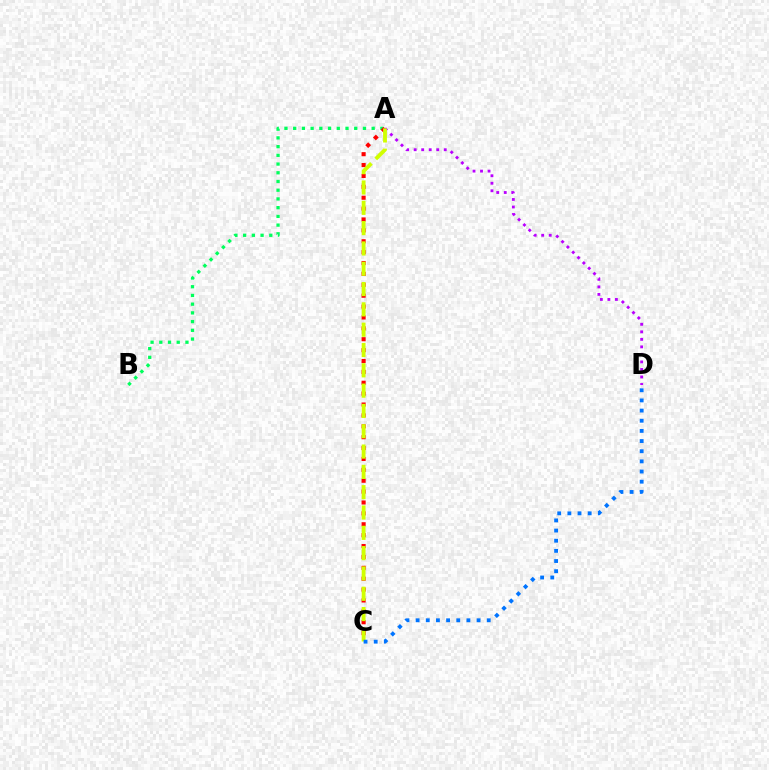{('A', 'B'): [{'color': '#00ff5c', 'line_style': 'dotted', 'thickness': 2.37}], ('A', 'C'): [{'color': '#ff0000', 'line_style': 'dotted', 'thickness': 2.96}, {'color': '#d1ff00', 'line_style': 'dashed', 'thickness': 2.76}], ('A', 'D'): [{'color': '#b900ff', 'line_style': 'dotted', 'thickness': 2.04}], ('C', 'D'): [{'color': '#0074ff', 'line_style': 'dotted', 'thickness': 2.76}]}